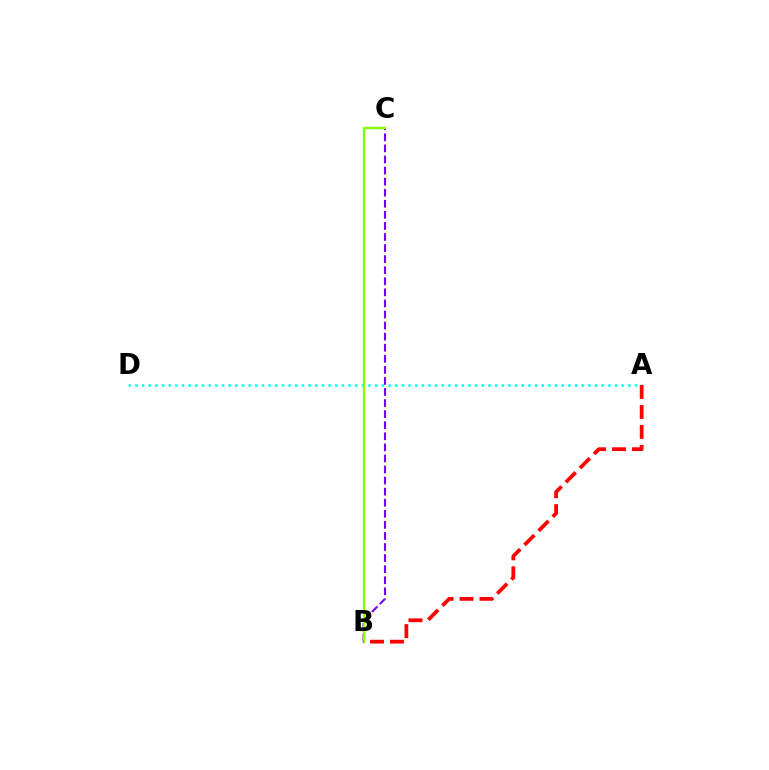{('A', 'D'): [{'color': '#00fff6', 'line_style': 'dotted', 'thickness': 1.81}], ('B', 'C'): [{'color': '#7200ff', 'line_style': 'dashed', 'thickness': 1.5}, {'color': '#84ff00', 'line_style': 'solid', 'thickness': 1.69}], ('A', 'B'): [{'color': '#ff0000', 'line_style': 'dashed', 'thickness': 2.71}]}